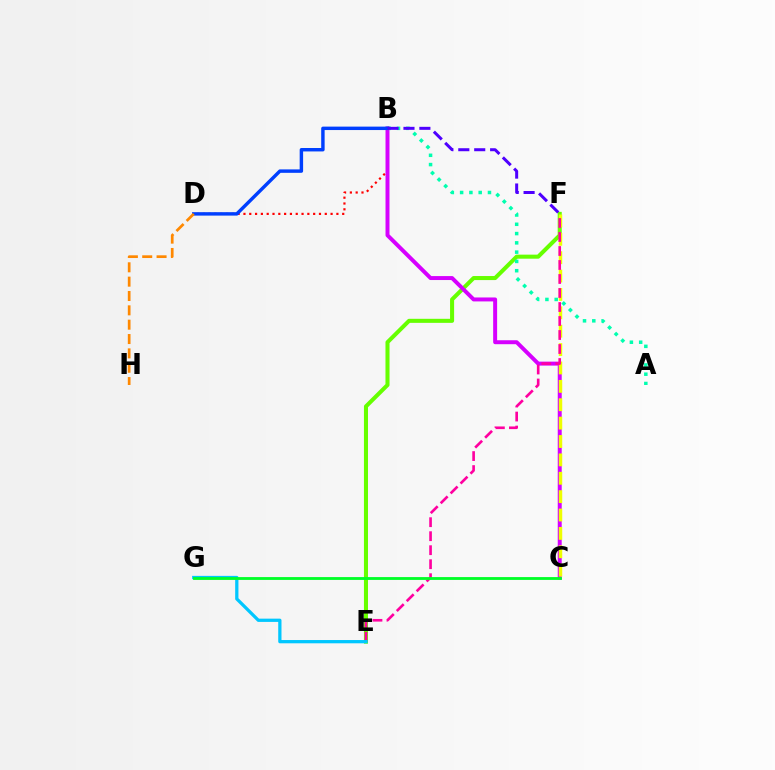{('E', 'F'): [{'color': '#66ff00', 'line_style': 'solid', 'thickness': 2.91}, {'color': '#ff00a0', 'line_style': 'dashed', 'thickness': 1.9}], ('B', 'D'): [{'color': '#ff0000', 'line_style': 'dotted', 'thickness': 1.58}, {'color': '#003fff', 'line_style': 'solid', 'thickness': 2.47}], ('B', 'C'): [{'color': '#d600ff', 'line_style': 'solid', 'thickness': 2.85}], ('C', 'F'): [{'color': '#eeff00', 'line_style': 'dashed', 'thickness': 2.5}], ('A', 'B'): [{'color': '#00ffaf', 'line_style': 'dotted', 'thickness': 2.52}], ('D', 'H'): [{'color': '#ff8800', 'line_style': 'dashed', 'thickness': 1.95}], ('E', 'G'): [{'color': '#00c7ff', 'line_style': 'solid', 'thickness': 2.35}], ('C', 'G'): [{'color': '#00ff27', 'line_style': 'solid', 'thickness': 2.04}], ('B', 'F'): [{'color': '#4f00ff', 'line_style': 'dashed', 'thickness': 2.16}]}